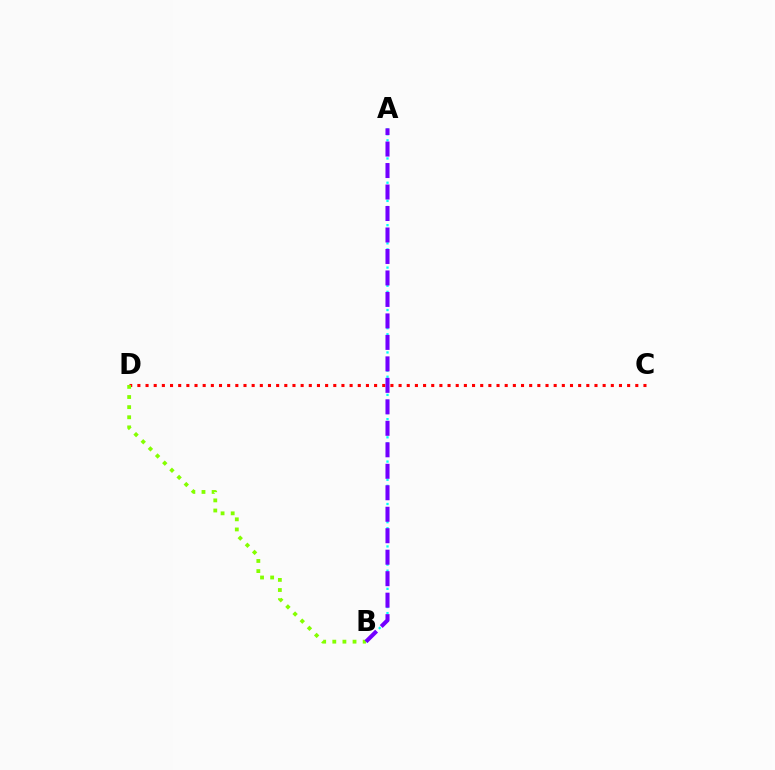{('A', 'B'): [{'color': '#00fff6', 'line_style': 'dotted', 'thickness': 1.65}, {'color': '#7200ff', 'line_style': 'dashed', 'thickness': 2.92}], ('C', 'D'): [{'color': '#ff0000', 'line_style': 'dotted', 'thickness': 2.22}], ('B', 'D'): [{'color': '#84ff00', 'line_style': 'dotted', 'thickness': 2.75}]}